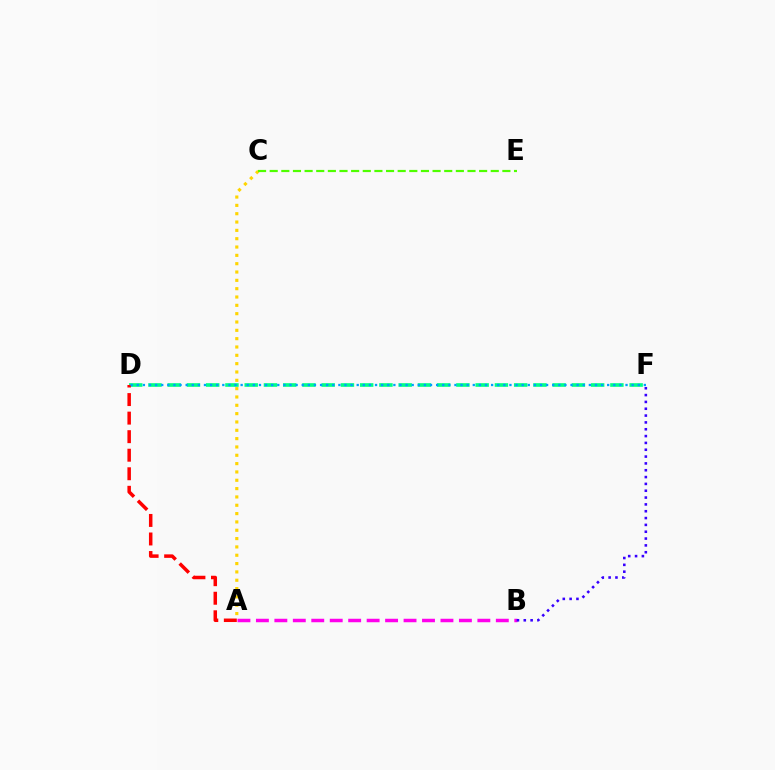{('A', 'B'): [{'color': '#ff00ed', 'line_style': 'dashed', 'thickness': 2.51}], ('D', 'F'): [{'color': '#00ff86', 'line_style': 'dashed', 'thickness': 2.61}, {'color': '#009eff', 'line_style': 'dotted', 'thickness': 1.66}], ('A', 'C'): [{'color': '#ffd500', 'line_style': 'dotted', 'thickness': 2.26}], ('C', 'E'): [{'color': '#4fff00', 'line_style': 'dashed', 'thickness': 1.58}], ('A', 'D'): [{'color': '#ff0000', 'line_style': 'dashed', 'thickness': 2.52}], ('B', 'F'): [{'color': '#3700ff', 'line_style': 'dotted', 'thickness': 1.86}]}